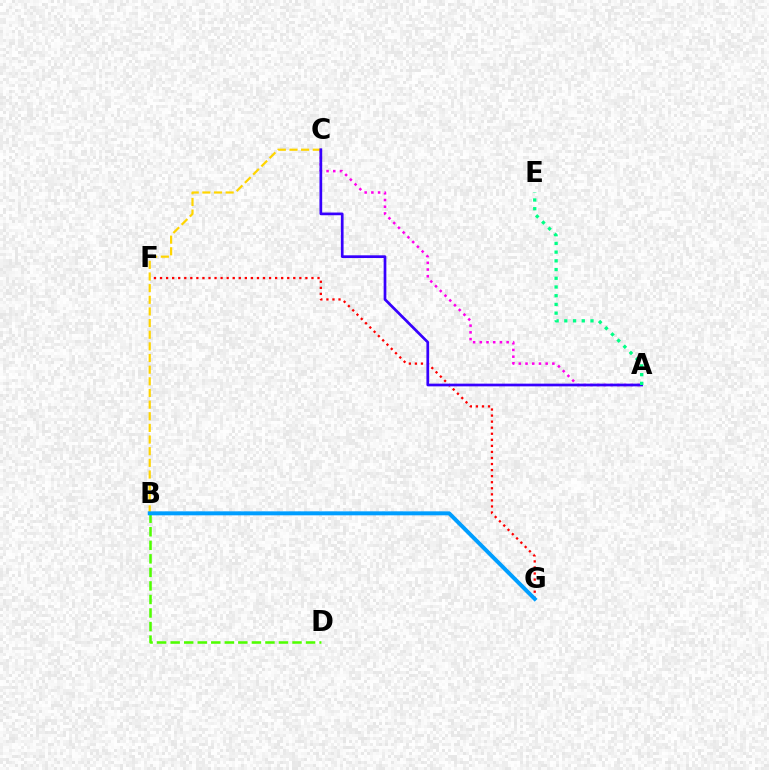{('F', 'G'): [{'color': '#ff0000', 'line_style': 'dotted', 'thickness': 1.65}], ('A', 'C'): [{'color': '#ff00ed', 'line_style': 'dotted', 'thickness': 1.82}, {'color': '#3700ff', 'line_style': 'solid', 'thickness': 1.95}], ('B', 'C'): [{'color': '#ffd500', 'line_style': 'dashed', 'thickness': 1.58}], ('B', 'D'): [{'color': '#4fff00', 'line_style': 'dashed', 'thickness': 1.84}], ('A', 'E'): [{'color': '#00ff86', 'line_style': 'dotted', 'thickness': 2.37}], ('B', 'G'): [{'color': '#009eff', 'line_style': 'solid', 'thickness': 2.86}]}